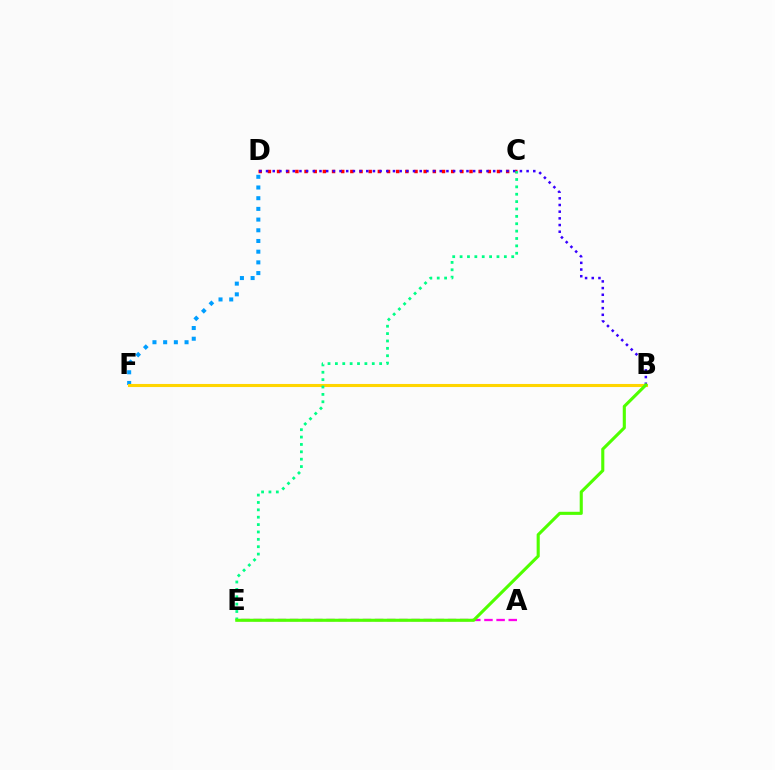{('C', 'D'): [{'color': '#ff0000', 'line_style': 'dotted', 'thickness': 2.49}], ('A', 'E'): [{'color': '#ff00ed', 'line_style': 'dashed', 'thickness': 1.65}], ('B', 'D'): [{'color': '#3700ff', 'line_style': 'dotted', 'thickness': 1.82}], ('D', 'F'): [{'color': '#009eff', 'line_style': 'dotted', 'thickness': 2.91}], ('B', 'F'): [{'color': '#ffd500', 'line_style': 'solid', 'thickness': 2.22}], ('C', 'E'): [{'color': '#00ff86', 'line_style': 'dotted', 'thickness': 2.0}], ('B', 'E'): [{'color': '#4fff00', 'line_style': 'solid', 'thickness': 2.23}]}